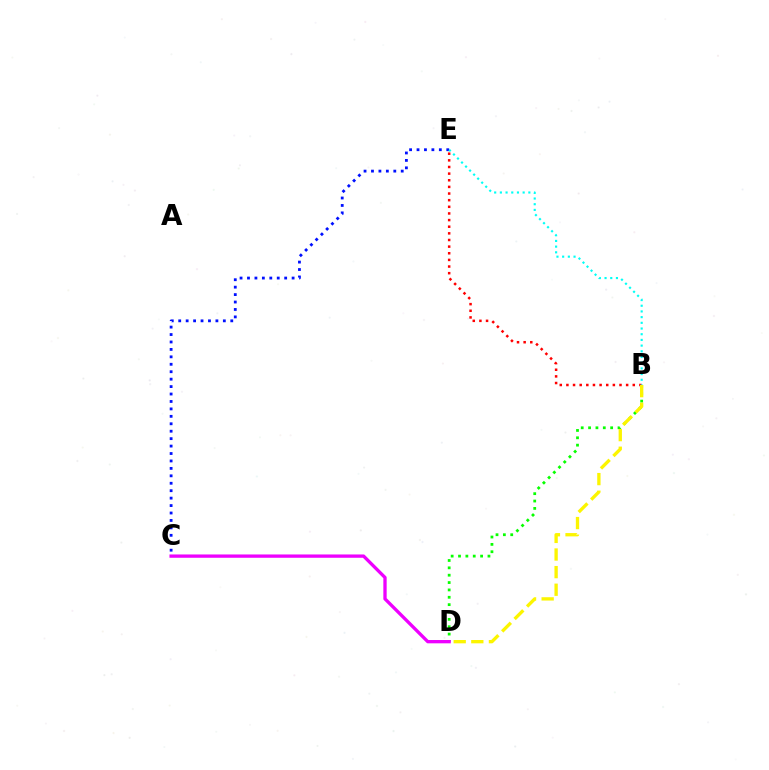{('C', 'E'): [{'color': '#0010ff', 'line_style': 'dotted', 'thickness': 2.02}], ('B', 'E'): [{'color': '#ff0000', 'line_style': 'dotted', 'thickness': 1.8}, {'color': '#00fff6', 'line_style': 'dotted', 'thickness': 1.55}], ('B', 'D'): [{'color': '#08ff00', 'line_style': 'dotted', 'thickness': 2.0}, {'color': '#fcf500', 'line_style': 'dashed', 'thickness': 2.39}], ('C', 'D'): [{'color': '#ee00ff', 'line_style': 'solid', 'thickness': 2.38}]}